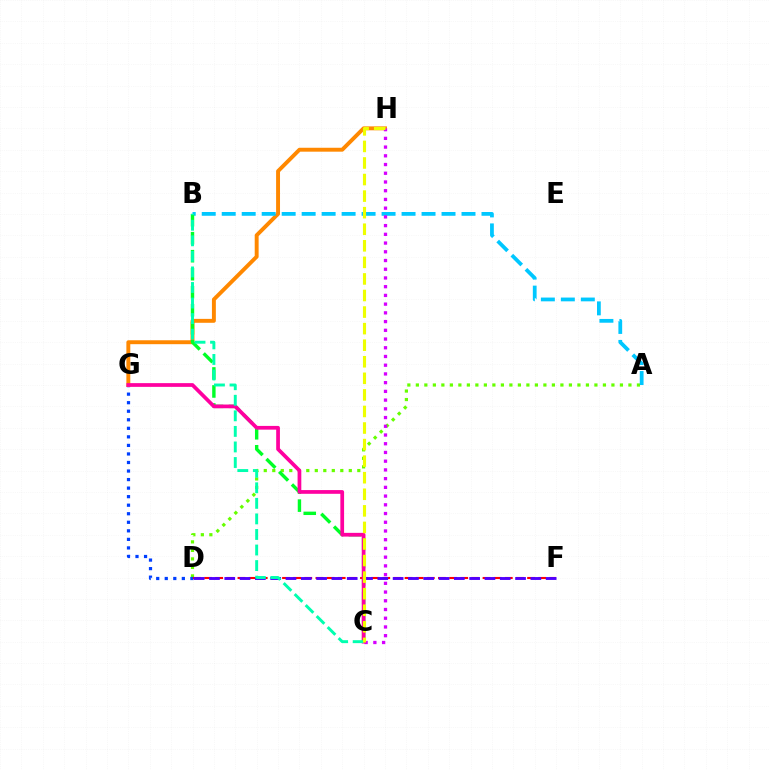{('A', 'D'): [{'color': '#66ff00', 'line_style': 'dotted', 'thickness': 2.31}], ('D', 'G'): [{'color': '#003fff', 'line_style': 'dotted', 'thickness': 2.32}], ('G', 'H'): [{'color': '#ff8800', 'line_style': 'solid', 'thickness': 2.82}], ('A', 'B'): [{'color': '#00c7ff', 'line_style': 'dashed', 'thickness': 2.71}], ('D', 'F'): [{'color': '#ff0000', 'line_style': 'dashed', 'thickness': 1.51}, {'color': '#4f00ff', 'line_style': 'dashed', 'thickness': 2.08}], ('C', 'H'): [{'color': '#d600ff', 'line_style': 'dotted', 'thickness': 2.37}, {'color': '#eeff00', 'line_style': 'dashed', 'thickness': 2.25}], ('B', 'C'): [{'color': '#00ff27', 'line_style': 'dashed', 'thickness': 2.45}, {'color': '#00ffaf', 'line_style': 'dashed', 'thickness': 2.11}], ('C', 'G'): [{'color': '#ff00a0', 'line_style': 'solid', 'thickness': 2.69}]}